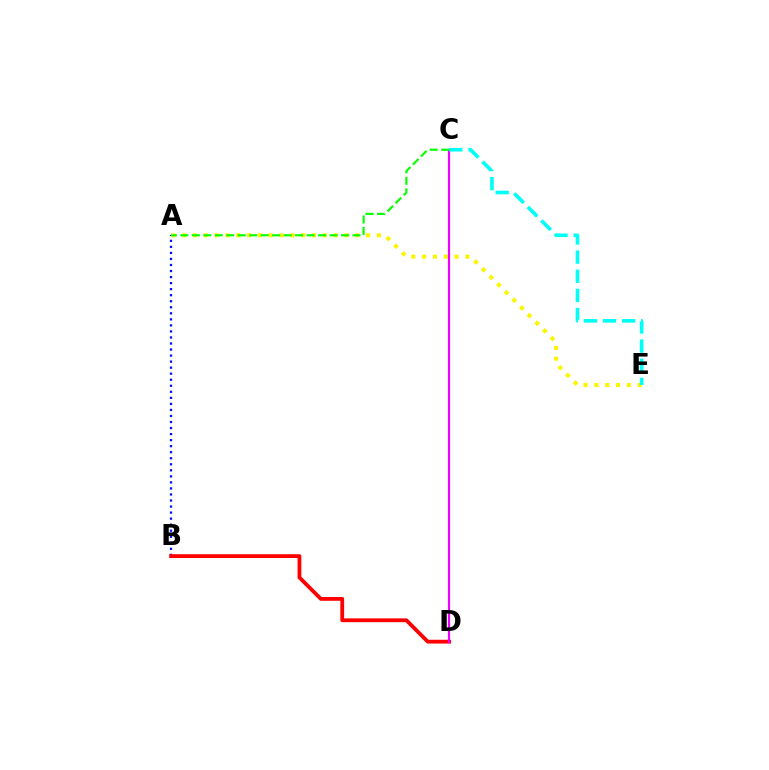{('A', 'B'): [{'color': '#0010ff', 'line_style': 'dotted', 'thickness': 1.64}], ('A', 'E'): [{'color': '#fcf500', 'line_style': 'dotted', 'thickness': 2.94}], ('B', 'D'): [{'color': '#ff0000', 'line_style': 'solid', 'thickness': 2.74}], ('C', 'D'): [{'color': '#ee00ff', 'line_style': 'solid', 'thickness': 1.6}], ('C', 'E'): [{'color': '#00fff6', 'line_style': 'dashed', 'thickness': 2.6}], ('A', 'C'): [{'color': '#08ff00', 'line_style': 'dashed', 'thickness': 1.56}]}